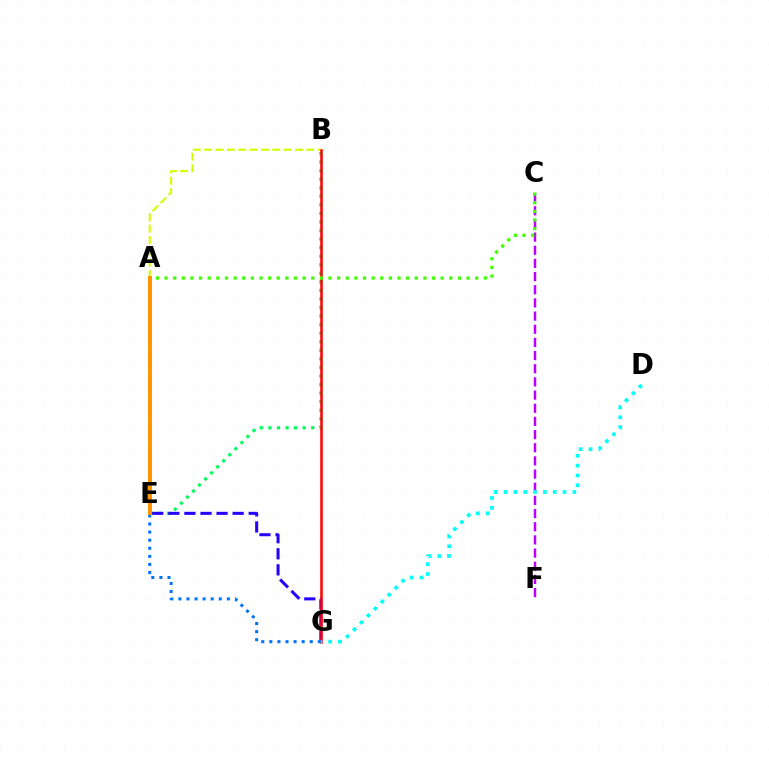{('A', 'B'): [{'color': '#d1ff00', 'line_style': 'dashed', 'thickness': 1.54}], ('A', 'E'): [{'color': '#ff00ac', 'line_style': 'dashed', 'thickness': 1.63}, {'color': '#ff9400', 'line_style': 'solid', 'thickness': 2.85}], ('C', 'F'): [{'color': '#b900ff', 'line_style': 'dashed', 'thickness': 1.79}], ('B', 'E'): [{'color': '#00ff5c', 'line_style': 'dotted', 'thickness': 2.32}], ('E', 'G'): [{'color': '#2500ff', 'line_style': 'dashed', 'thickness': 2.18}, {'color': '#0074ff', 'line_style': 'dotted', 'thickness': 2.2}], ('B', 'G'): [{'color': '#ff0000', 'line_style': 'solid', 'thickness': 1.81}], ('D', 'G'): [{'color': '#00fff6', 'line_style': 'dotted', 'thickness': 2.67}], ('A', 'C'): [{'color': '#3dff00', 'line_style': 'dotted', 'thickness': 2.34}]}